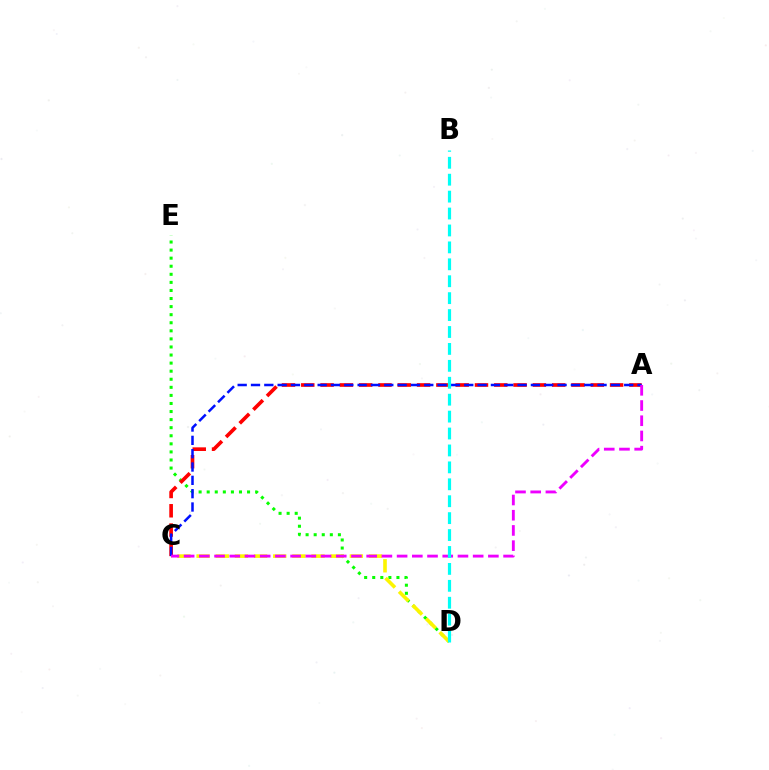{('D', 'E'): [{'color': '#08ff00', 'line_style': 'dotted', 'thickness': 2.19}], ('C', 'D'): [{'color': '#fcf500', 'line_style': 'dashed', 'thickness': 2.6}], ('A', 'C'): [{'color': '#ff0000', 'line_style': 'dashed', 'thickness': 2.62}, {'color': '#0010ff', 'line_style': 'dashed', 'thickness': 1.81}, {'color': '#ee00ff', 'line_style': 'dashed', 'thickness': 2.07}], ('B', 'D'): [{'color': '#00fff6', 'line_style': 'dashed', 'thickness': 2.3}]}